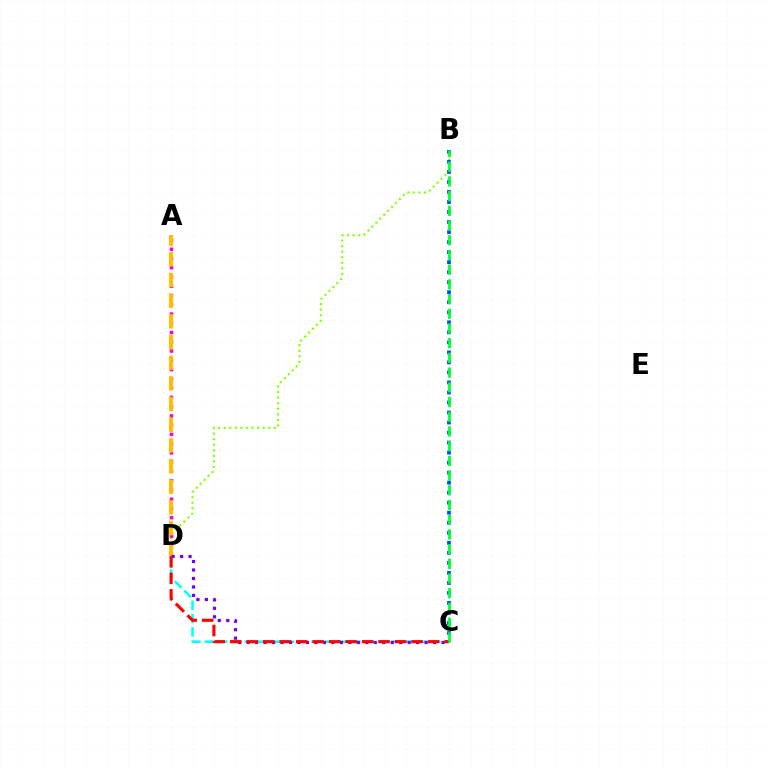{('B', 'D'): [{'color': '#84ff00', 'line_style': 'dotted', 'thickness': 1.51}], ('B', 'C'): [{'color': '#004bff', 'line_style': 'dotted', 'thickness': 2.72}, {'color': '#00ff39', 'line_style': 'dashed', 'thickness': 2.0}], ('A', 'D'): [{'color': '#ff00cf', 'line_style': 'dotted', 'thickness': 2.52}, {'color': '#ffbd00', 'line_style': 'dashed', 'thickness': 2.81}], ('C', 'D'): [{'color': '#00fff6', 'line_style': 'dashed', 'thickness': 1.81}, {'color': '#7200ff', 'line_style': 'dotted', 'thickness': 2.3}, {'color': '#ff0000', 'line_style': 'dashed', 'thickness': 2.24}]}